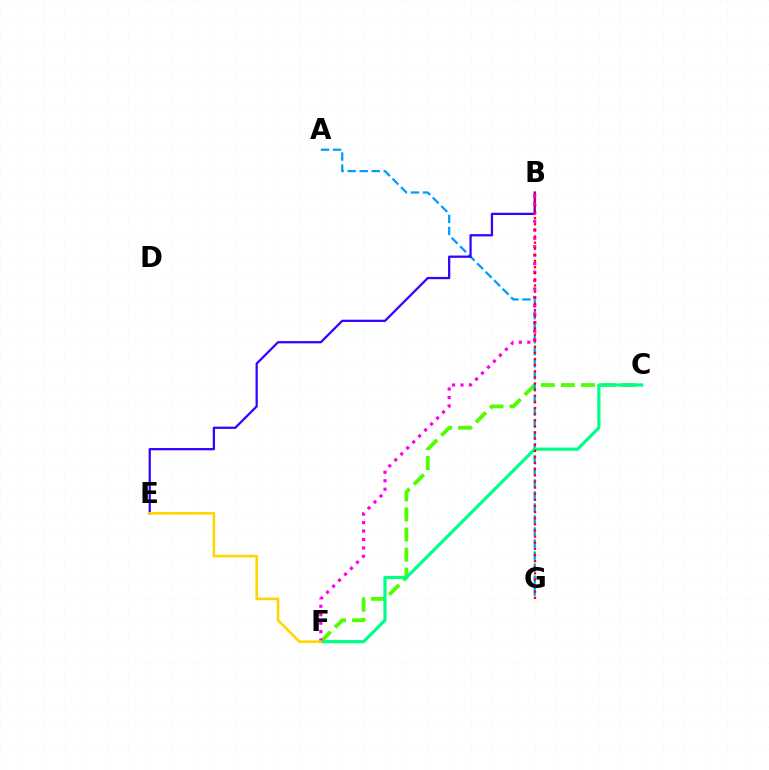{('C', 'F'): [{'color': '#4fff00', 'line_style': 'dashed', 'thickness': 2.73}, {'color': '#00ff86', 'line_style': 'solid', 'thickness': 2.31}], ('A', 'G'): [{'color': '#009eff', 'line_style': 'dashed', 'thickness': 1.63}], ('B', 'E'): [{'color': '#3700ff', 'line_style': 'solid', 'thickness': 1.63}], ('B', 'F'): [{'color': '#ff00ed', 'line_style': 'dotted', 'thickness': 2.3}], ('E', 'F'): [{'color': '#ffd500', 'line_style': 'solid', 'thickness': 1.86}], ('B', 'G'): [{'color': '#ff0000', 'line_style': 'dotted', 'thickness': 1.66}]}